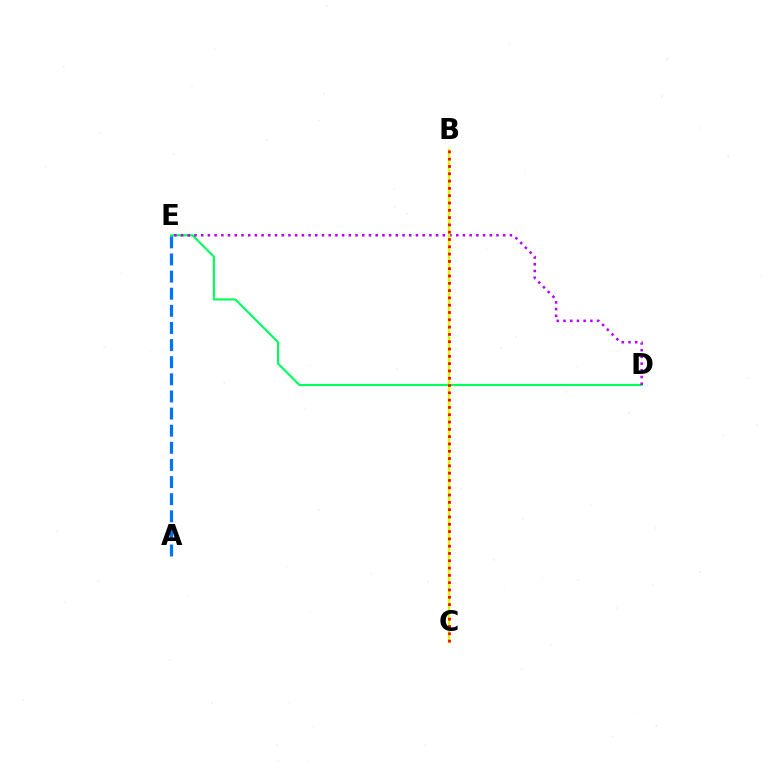{('D', 'E'): [{'color': '#00ff5c', 'line_style': 'solid', 'thickness': 1.54}, {'color': '#b900ff', 'line_style': 'dotted', 'thickness': 1.82}], ('B', 'C'): [{'color': '#d1ff00', 'line_style': 'solid', 'thickness': 1.72}, {'color': '#ff0000', 'line_style': 'dotted', 'thickness': 1.98}], ('A', 'E'): [{'color': '#0074ff', 'line_style': 'dashed', 'thickness': 2.33}]}